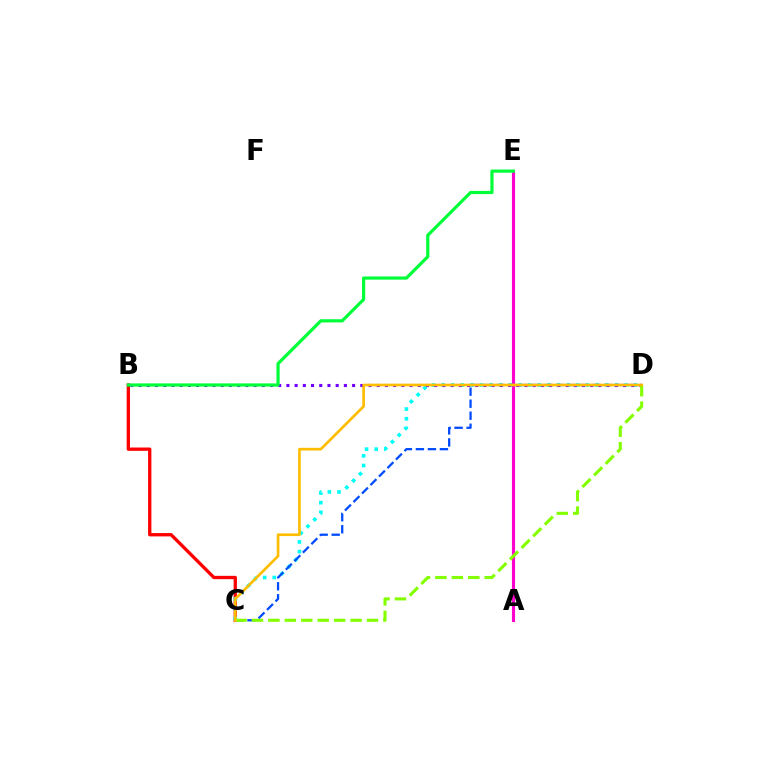{('B', 'C'): [{'color': '#ff0000', 'line_style': 'solid', 'thickness': 2.39}], ('A', 'E'): [{'color': '#ff00cf', 'line_style': 'solid', 'thickness': 2.25}], ('C', 'D'): [{'color': '#00fff6', 'line_style': 'dotted', 'thickness': 2.62}, {'color': '#004bff', 'line_style': 'dashed', 'thickness': 1.63}, {'color': '#84ff00', 'line_style': 'dashed', 'thickness': 2.23}, {'color': '#ffbd00', 'line_style': 'solid', 'thickness': 1.92}], ('B', 'D'): [{'color': '#7200ff', 'line_style': 'dotted', 'thickness': 2.23}], ('B', 'E'): [{'color': '#00ff39', 'line_style': 'solid', 'thickness': 2.3}]}